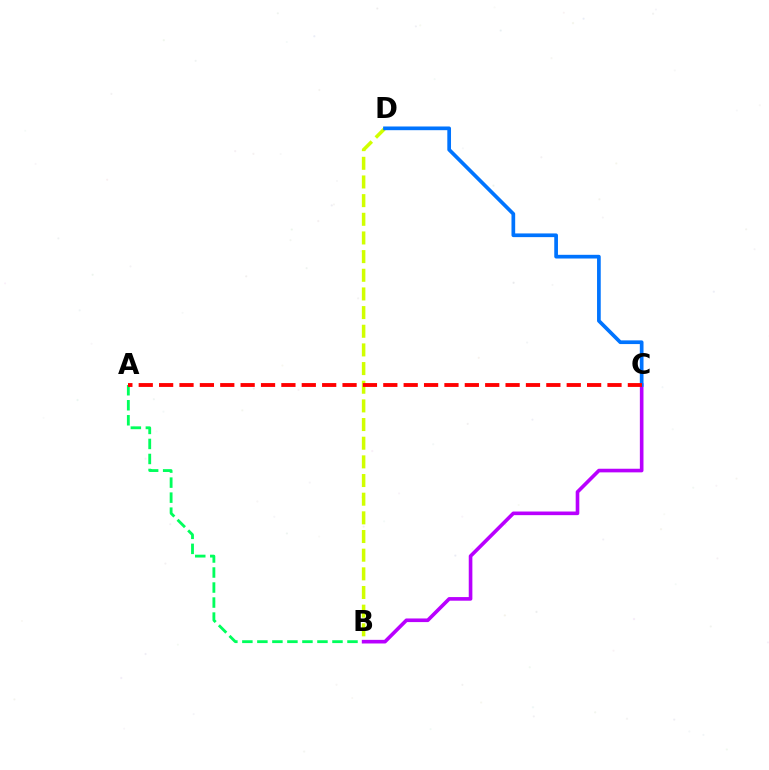{('A', 'B'): [{'color': '#00ff5c', 'line_style': 'dashed', 'thickness': 2.04}], ('B', 'C'): [{'color': '#b900ff', 'line_style': 'solid', 'thickness': 2.61}], ('B', 'D'): [{'color': '#d1ff00', 'line_style': 'dashed', 'thickness': 2.54}], ('C', 'D'): [{'color': '#0074ff', 'line_style': 'solid', 'thickness': 2.66}], ('A', 'C'): [{'color': '#ff0000', 'line_style': 'dashed', 'thickness': 2.77}]}